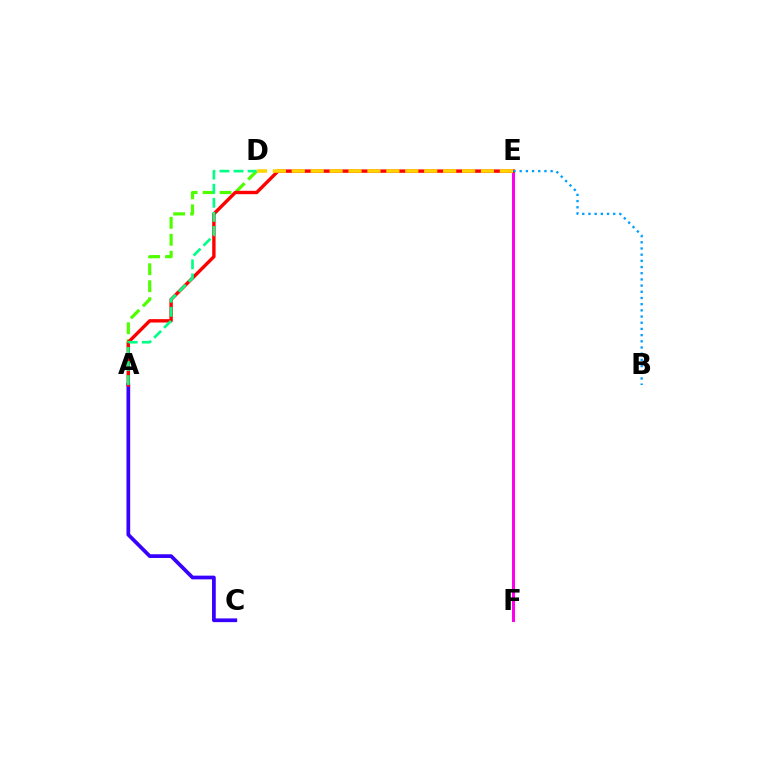{('E', 'F'): [{'color': '#ff00ed', 'line_style': 'solid', 'thickness': 2.19}], ('A', 'D'): [{'color': '#4fff00', 'line_style': 'dashed', 'thickness': 2.3}, {'color': '#00ff86', 'line_style': 'dashed', 'thickness': 1.91}], ('A', 'C'): [{'color': '#3700ff', 'line_style': 'solid', 'thickness': 2.68}], ('A', 'E'): [{'color': '#ff0000', 'line_style': 'solid', 'thickness': 2.44}], ('D', 'E'): [{'color': '#ffd500', 'line_style': 'dashed', 'thickness': 2.57}], ('B', 'E'): [{'color': '#009eff', 'line_style': 'dotted', 'thickness': 1.68}]}